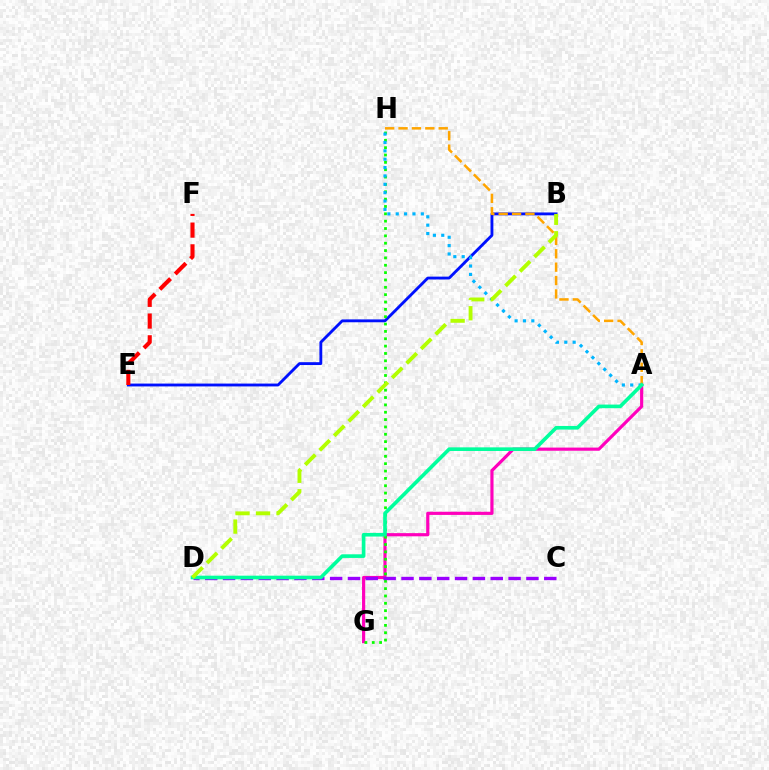{('A', 'G'): [{'color': '#ff00bd', 'line_style': 'solid', 'thickness': 2.28}], ('B', 'E'): [{'color': '#0010ff', 'line_style': 'solid', 'thickness': 2.05}], ('G', 'H'): [{'color': '#08ff00', 'line_style': 'dotted', 'thickness': 2.0}], ('E', 'F'): [{'color': '#ff0000', 'line_style': 'dashed', 'thickness': 2.95}], ('A', 'H'): [{'color': '#00b5ff', 'line_style': 'dotted', 'thickness': 2.27}, {'color': '#ffa500', 'line_style': 'dashed', 'thickness': 1.82}], ('C', 'D'): [{'color': '#9b00ff', 'line_style': 'dashed', 'thickness': 2.42}], ('A', 'D'): [{'color': '#00ff9d', 'line_style': 'solid', 'thickness': 2.61}], ('B', 'D'): [{'color': '#b3ff00', 'line_style': 'dashed', 'thickness': 2.78}]}